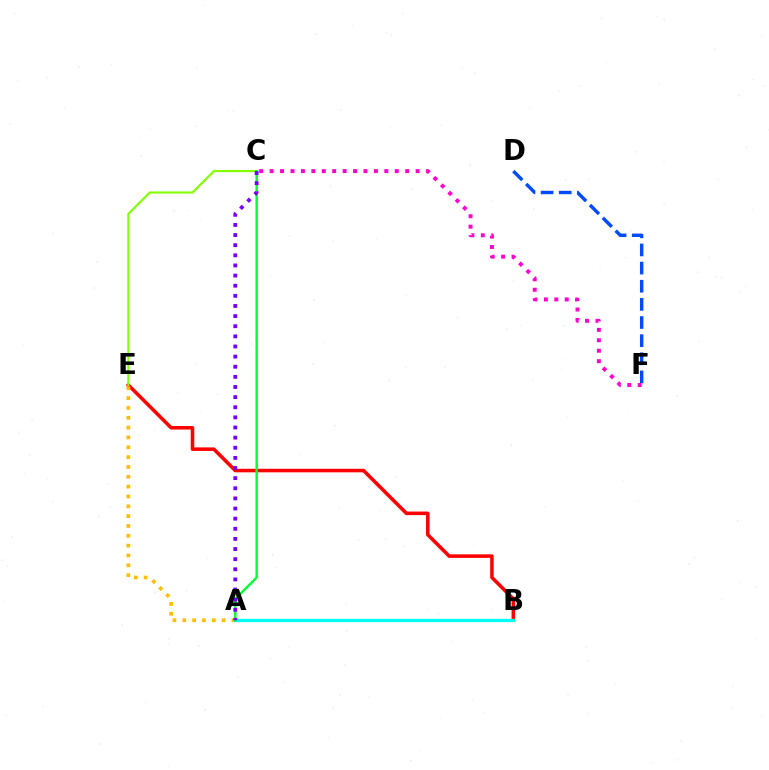{('B', 'E'): [{'color': '#ff0000', 'line_style': 'solid', 'thickness': 2.55}], ('C', 'E'): [{'color': '#84ff00', 'line_style': 'solid', 'thickness': 1.55}], ('A', 'E'): [{'color': '#ffbd00', 'line_style': 'dotted', 'thickness': 2.67}], ('A', 'B'): [{'color': '#00fff6', 'line_style': 'solid', 'thickness': 2.38}], ('D', 'F'): [{'color': '#004bff', 'line_style': 'dashed', 'thickness': 2.46}], ('A', 'C'): [{'color': '#00ff39', 'line_style': 'solid', 'thickness': 1.75}, {'color': '#7200ff', 'line_style': 'dotted', 'thickness': 2.75}], ('C', 'F'): [{'color': '#ff00cf', 'line_style': 'dotted', 'thickness': 2.83}]}